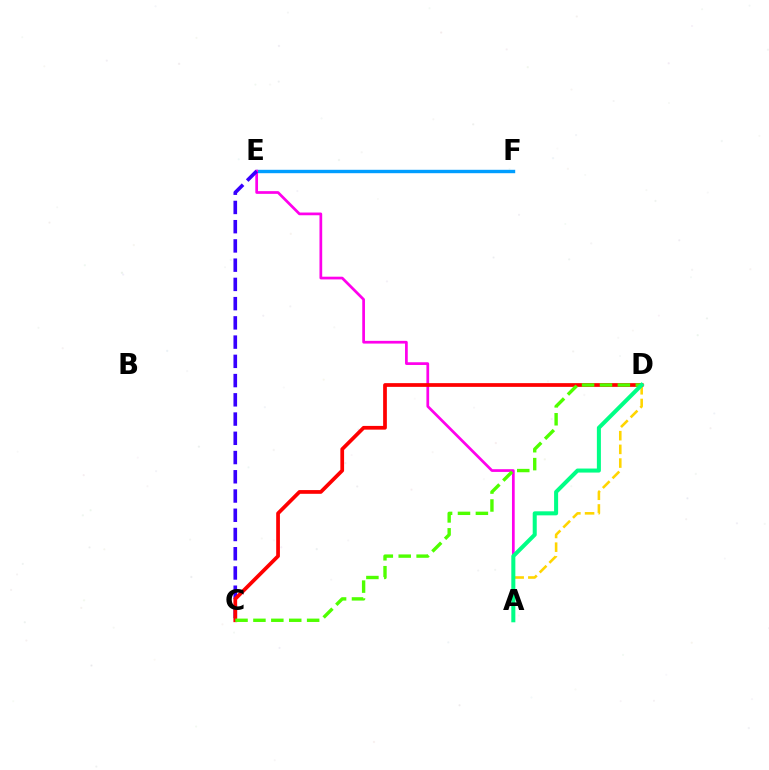{('E', 'F'): [{'color': '#009eff', 'line_style': 'solid', 'thickness': 2.45}], ('A', 'E'): [{'color': '#ff00ed', 'line_style': 'solid', 'thickness': 1.96}], ('C', 'E'): [{'color': '#3700ff', 'line_style': 'dashed', 'thickness': 2.61}], ('A', 'D'): [{'color': '#ffd500', 'line_style': 'dashed', 'thickness': 1.86}, {'color': '#00ff86', 'line_style': 'solid', 'thickness': 2.9}], ('C', 'D'): [{'color': '#ff0000', 'line_style': 'solid', 'thickness': 2.68}, {'color': '#4fff00', 'line_style': 'dashed', 'thickness': 2.43}]}